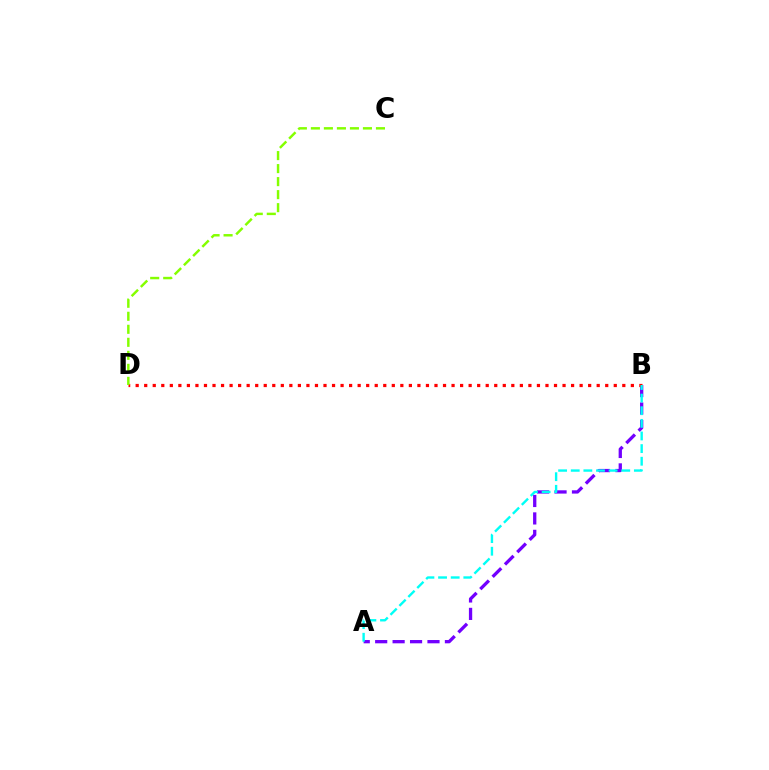{('A', 'B'): [{'color': '#7200ff', 'line_style': 'dashed', 'thickness': 2.37}, {'color': '#00fff6', 'line_style': 'dashed', 'thickness': 1.72}], ('B', 'D'): [{'color': '#ff0000', 'line_style': 'dotted', 'thickness': 2.32}], ('C', 'D'): [{'color': '#84ff00', 'line_style': 'dashed', 'thickness': 1.77}]}